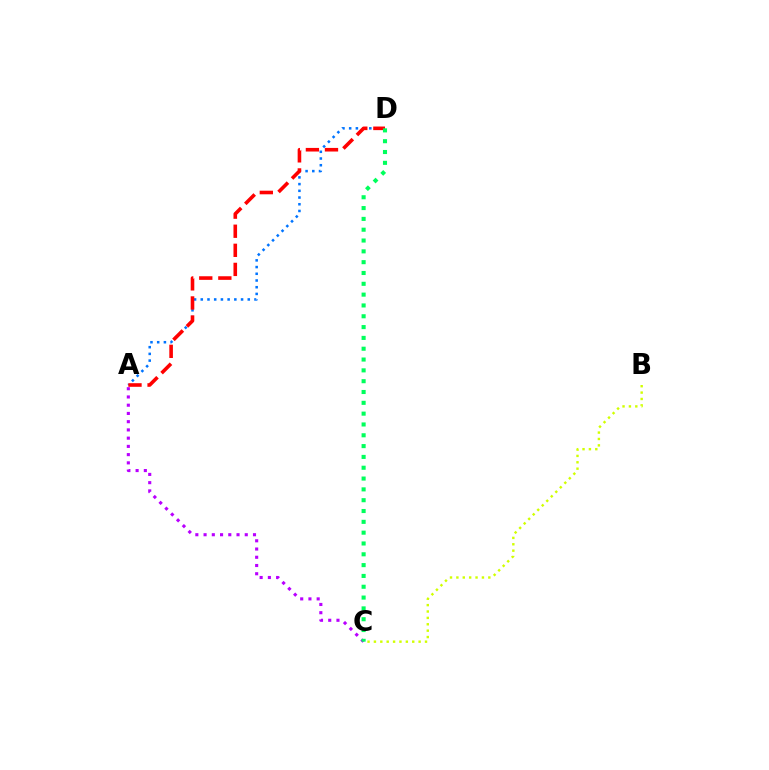{('B', 'C'): [{'color': '#d1ff00', 'line_style': 'dotted', 'thickness': 1.74}], ('A', 'C'): [{'color': '#b900ff', 'line_style': 'dotted', 'thickness': 2.24}], ('A', 'D'): [{'color': '#0074ff', 'line_style': 'dotted', 'thickness': 1.82}, {'color': '#ff0000', 'line_style': 'dashed', 'thickness': 2.59}], ('C', 'D'): [{'color': '#00ff5c', 'line_style': 'dotted', 'thickness': 2.94}]}